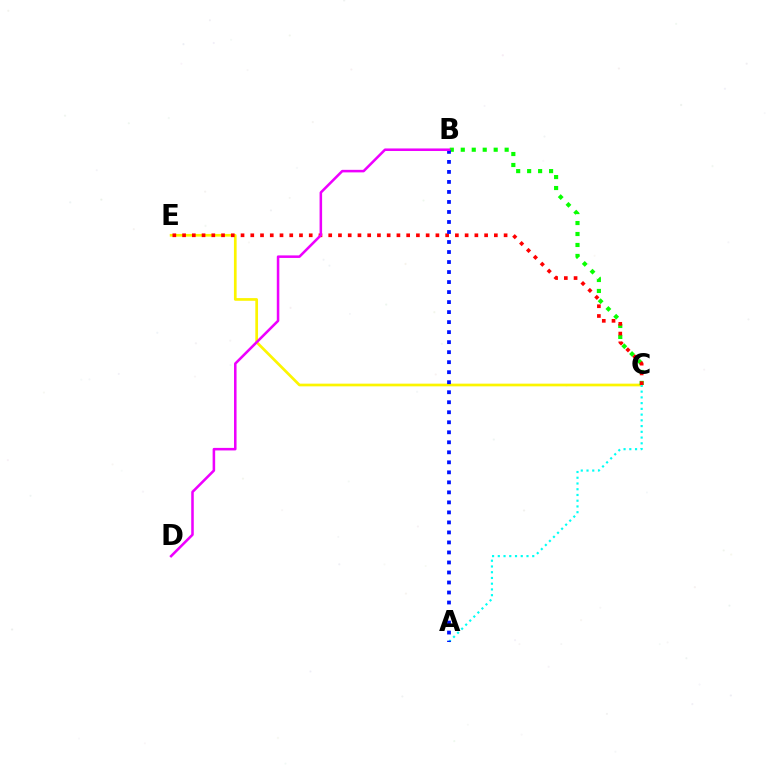{('C', 'E'): [{'color': '#fcf500', 'line_style': 'solid', 'thickness': 1.94}, {'color': '#ff0000', 'line_style': 'dotted', 'thickness': 2.65}], ('A', 'C'): [{'color': '#00fff6', 'line_style': 'dotted', 'thickness': 1.56}], ('B', 'C'): [{'color': '#08ff00', 'line_style': 'dotted', 'thickness': 2.98}], ('A', 'B'): [{'color': '#0010ff', 'line_style': 'dotted', 'thickness': 2.72}], ('B', 'D'): [{'color': '#ee00ff', 'line_style': 'solid', 'thickness': 1.83}]}